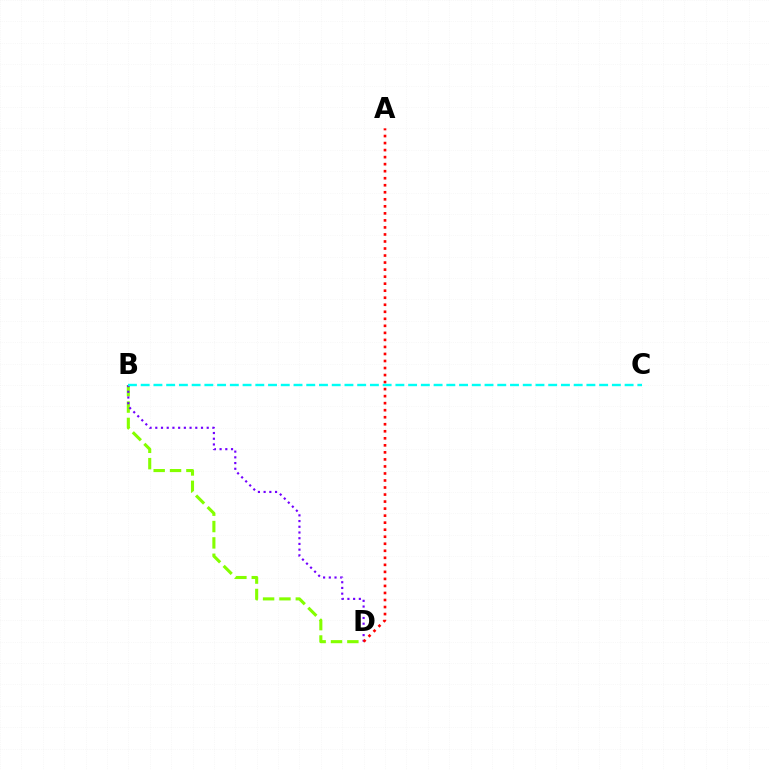{('B', 'D'): [{'color': '#84ff00', 'line_style': 'dashed', 'thickness': 2.22}, {'color': '#7200ff', 'line_style': 'dotted', 'thickness': 1.55}], ('A', 'D'): [{'color': '#ff0000', 'line_style': 'dotted', 'thickness': 1.91}], ('B', 'C'): [{'color': '#00fff6', 'line_style': 'dashed', 'thickness': 1.73}]}